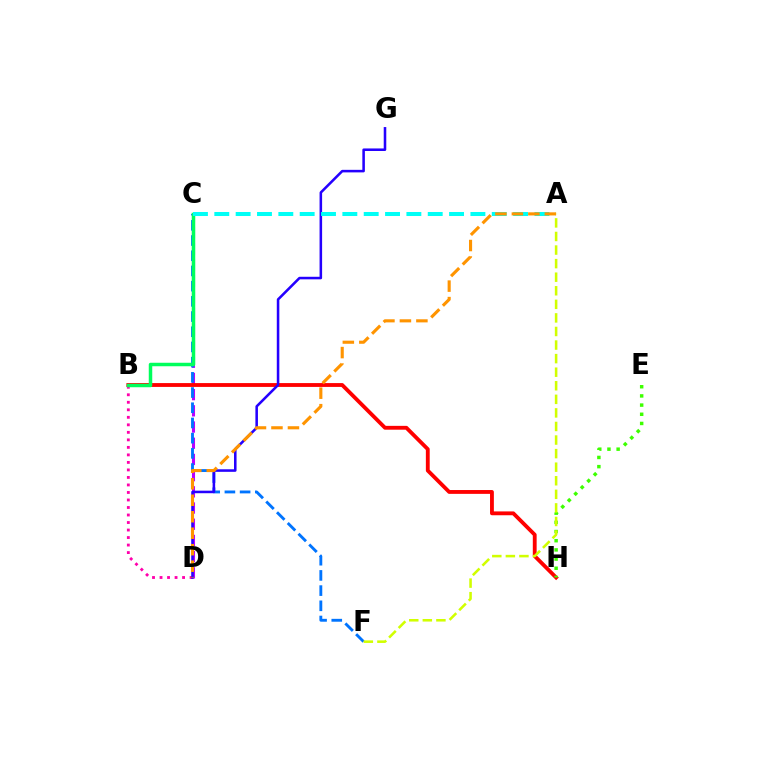{('C', 'D'): [{'color': '#b900ff', 'line_style': 'dashed', 'thickness': 2.2}], ('C', 'F'): [{'color': '#0074ff', 'line_style': 'dashed', 'thickness': 2.06}], ('B', 'D'): [{'color': '#ff00ac', 'line_style': 'dotted', 'thickness': 2.04}], ('B', 'H'): [{'color': '#ff0000', 'line_style': 'solid', 'thickness': 2.76}], ('E', 'H'): [{'color': '#3dff00', 'line_style': 'dotted', 'thickness': 2.49}], ('D', 'G'): [{'color': '#2500ff', 'line_style': 'solid', 'thickness': 1.84}], ('B', 'C'): [{'color': '#00ff5c', 'line_style': 'solid', 'thickness': 2.51}], ('A', 'C'): [{'color': '#00fff6', 'line_style': 'dashed', 'thickness': 2.9}], ('A', 'D'): [{'color': '#ff9400', 'line_style': 'dashed', 'thickness': 2.24}], ('A', 'F'): [{'color': '#d1ff00', 'line_style': 'dashed', 'thickness': 1.84}]}